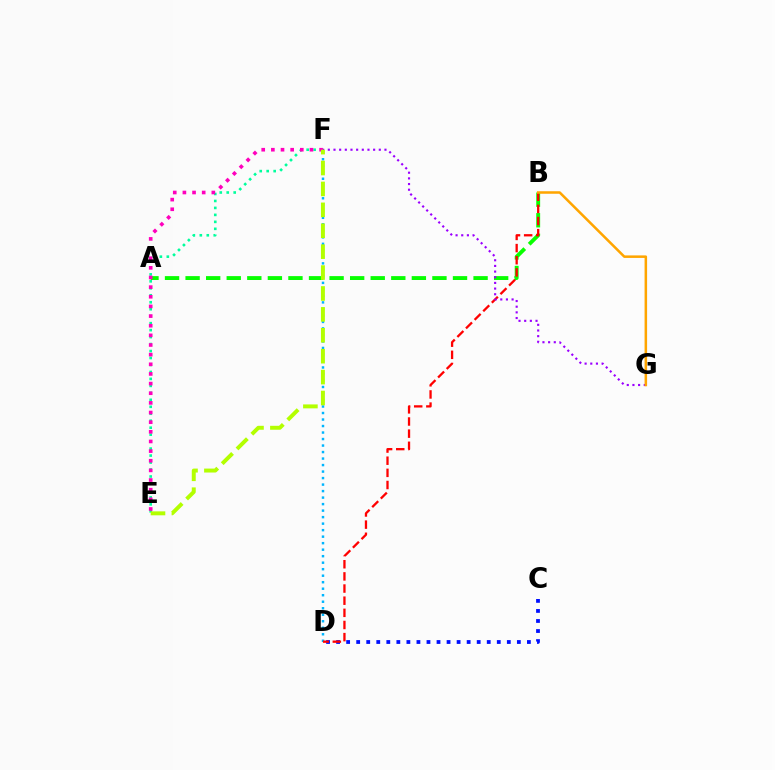{('E', 'F'): [{'color': '#00ff9d', 'line_style': 'dotted', 'thickness': 1.89}, {'color': '#ff00bd', 'line_style': 'dotted', 'thickness': 2.62}, {'color': '#b3ff00', 'line_style': 'dashed', 'thickness': 2.84}], ('C', 'D'): [{'color': '#0010ff', 'line_style': 'dotted', 'thickness': 2.73}], ('D', 'F'): [{'color': '#00b5ff', 'line_style': 'dotted', 'thickness': 1.77}], ('A', 'B'): [{'color': '#08ff00', 'line_style': 'dashed', 'thickness': 2.79}], ('B', 'D'): [{'color': '#ff0000', 'line_style': 'dashed', 'thickness': 1.65}], ('F', 'G'): [{'color': '#9b00ff', 'line_style': 'dotted', 'thickness': 1.54}], ('B', 'G'): [{'color': '#ffa500', 'line_style': 'solid', 'thickness': 1.82}]}